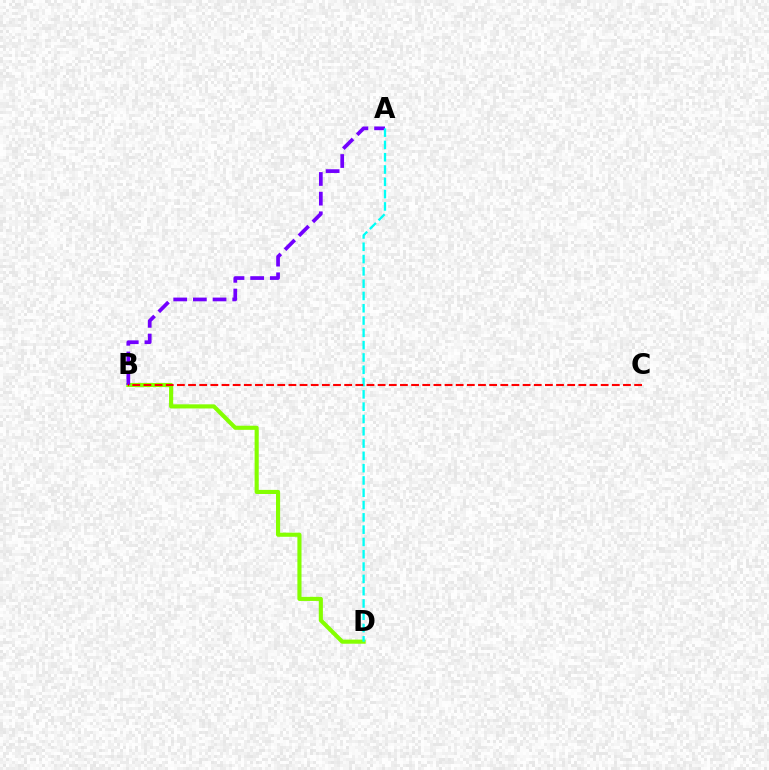{('B', 'D'): [{'color': '#84ff00', 'line_style': 'solid', 'thickness': 2.96}], ('A', 'B'): [{'color': '#7200ff', 'line_style': 'dashed', 'thickness': 2.67}], ('A', 'D'): [{'color': '#00fff6', 'line_style': 'dashed', 'thickness': 1.67}], ('B', 'C'): [{'color': '#ff0000', 'line_style': 'dashed', 'thickness': 1.51}]}